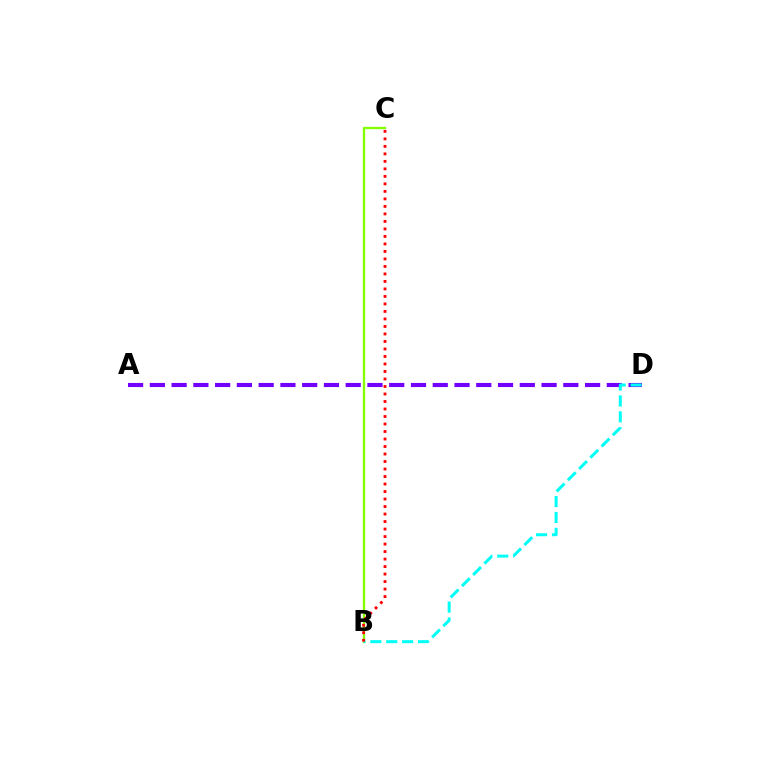{('B', 'C'): [{'color': '#84ff00', 'line_style': 'solid', 'thickness': 1.68}, {'color': '#ff0000', 'line_style': 'dotted', 'thickness': 2.04}], ('A', 'D'): [{'color': '#7200ff', 'line_style': 'dashed', 'thickness': 2.96}], ('B', 'D'): [{'color': '#00fff6', 'line_style': 'dashed', 'thickness': 2.16}]}